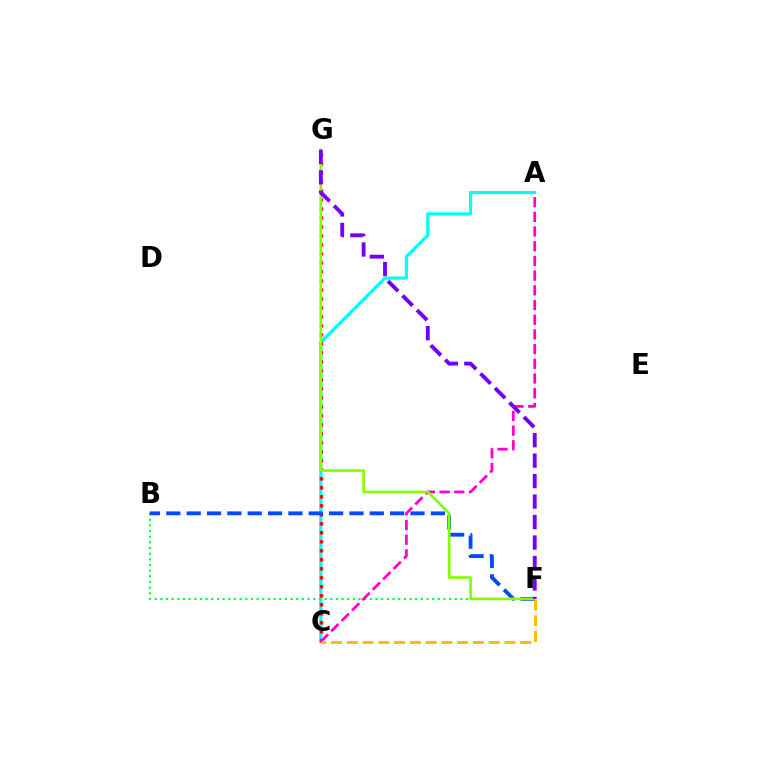{('A', 'C'): [{'color': '#00fff6', 'line_style': 'solid', 'thickness': 2.29}, {'color': '#ff00cf', 'line_style': 'dashed', 'thickness': 2.0}], ('B', 'F'): [{'color': '#00ff39', 'line_style': 'dotted', 'thickness': 1.54}, {'color': '#004bff', 'line_style': 'dashed', 'thickness': 2.76}], ('C', 'G'): [{'color': '#ff0000', 'line_style': 'dotted', 'thickness': 2.44}], ('C', 'F'): [{'color': '#ffbd00', 'line_style': 'dashed', 'thickness': 2.14}], ('F', 'G'): [{'color': '#84ff00', 'line_style': 'solid', 'thickness': 1.92}, {'color': '#7200ff', 'line_style': 'dashed', 'thickness': 2.78}]}